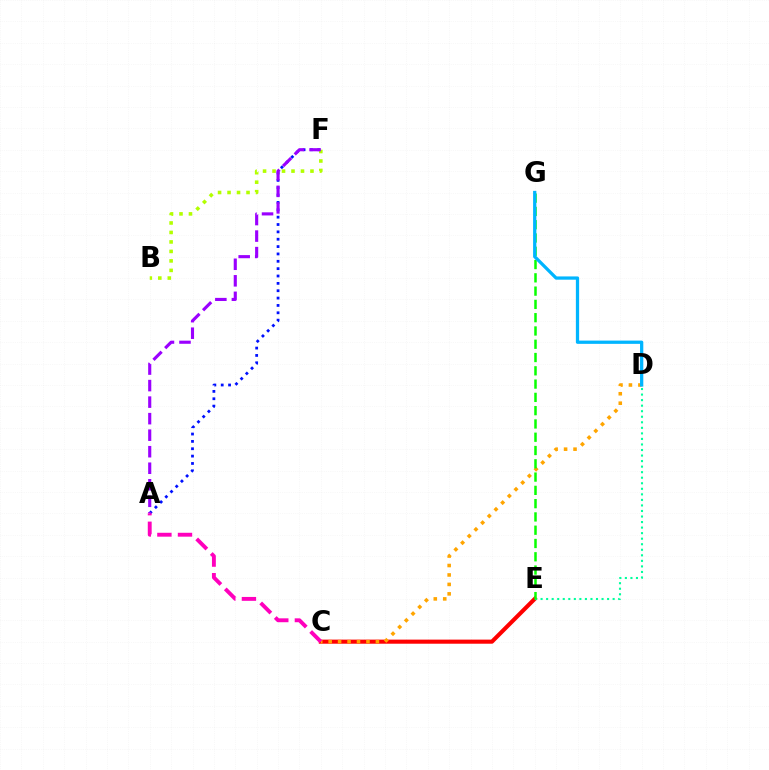{('B', 'F'): [{'color': '#b3ff00', 'line_style': 'dotted', 'thickness': 2.58}], ('C', 'E'): [{'color': '#ff0000', 'line_style': 'solid', 'thickness': 2.95}], ('A', 'F'): [{'color': '#0010ff', 'line_style': 'dotted', 'thickness': 2.0}, {'color': '#9b00ff', 'line_style': 'dashed', 'thickness': 2.25}], ('D', 'E'): [{'color': '#00ff9d', 'line_style': 'dotted', 'thickness': 1.51}], ('C', 'D'): [{'color': '#ffa500', 'line_style': 'dotted', 'thickness': 2.57}], ('E', 'G'): [{'color': '#08ff00', 'line_style': 'dashed', 'thickness': 1.8}], ('D', 'G'): [{'color': '#00b5ff', 'line_style': 'solid', 'thickness': 2.35}], ('A', 'C'): [{'color': '#ff00bd', 'line_style': 'dashed', 'thickness': 2.8}]}